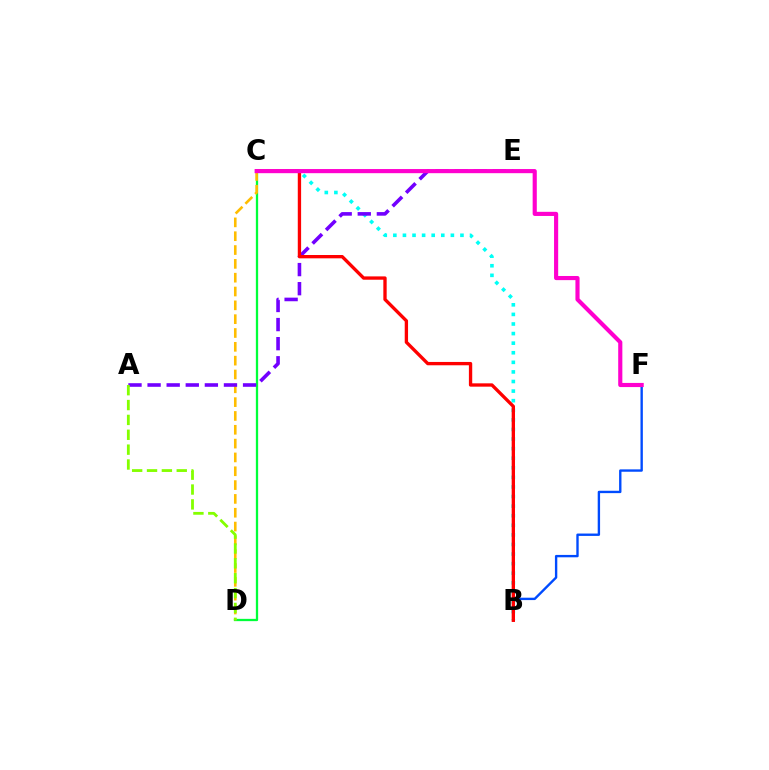{('B', 'F'): [{'color': '#004bff', 'line_style': 'solid', 'thickness': 1.71}], ('B', 'C'): [{'color': '#00fff6', 'line_style': 'dotted', 'thickness': 2.6}, {'color': '#ff0000', 'line_style': 'solid', 'thickness': 2.4}], ('C', 'D'): [{'color': '#00ff39', 'line_style': 'solid', 'thickness': 1.65}, {'color': '#ffbd00', 'line_style': 'dashed', 'thickness': 1.88}], ('A', 'E'): [{'color': '#7200ff', 'line_style': 'dashed', 'thickness': 2.59}], ('C', 'F'): [{'color': '#ff00cf', 'line_style': 'solid', 'thickness': 2.98}], ('A', 'D'): [{'color': '#84ff00', 'line_style': 'dashed', 'thickness': 2.02}]}